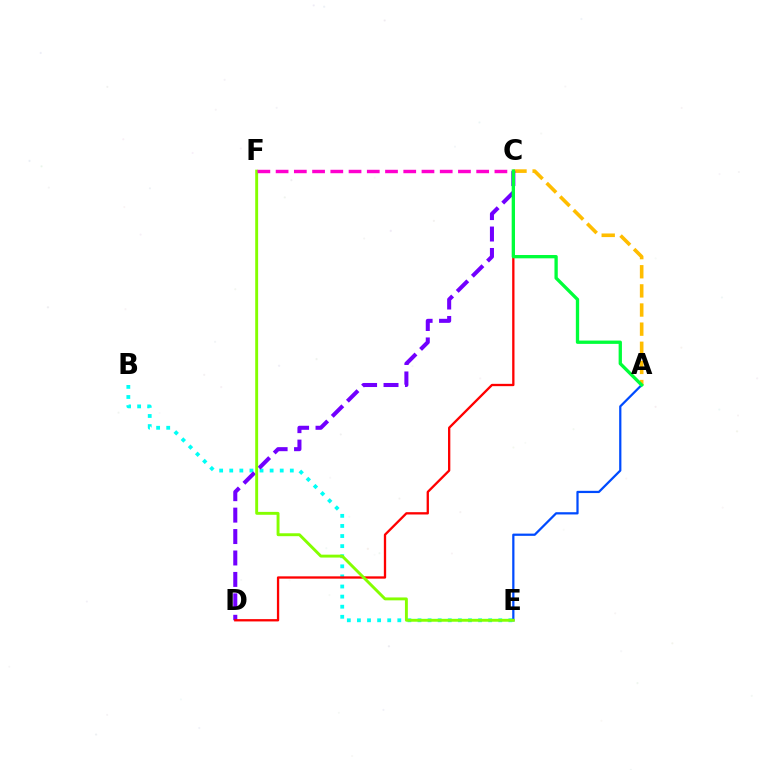{('A', 'C'): [{'color': '#ffbd00', 'line_style': 'dashed', 'thickness': 2.6}, {'color': '#00ff39', 'line_style': 'solid', 'thickness': 2.38}], ('B', 'E'): [{'color': '#00fff6', 'line_style': 'dotted', 'thickness': 2.74}], ('C', 'D'): [{'color': '#7200ff', 'line_style': 'dashed', 'thickness': 2.91}, {'color': '#ff0000', 'line_style': 'solid', 'thickness': 1.67}], ('A', 'E'): [{'color': '#004bff', 'line_style': 'solid', 'thickness': 1.61}], ('E', 'F'): [{'color': '#84ff00', 'line_style': 'solid', 'thickness': 2.09}], ('C', 'F'): [{'color': '#ff00cf', 'line_style': 'dashed', 'thickness': 2.48}]}